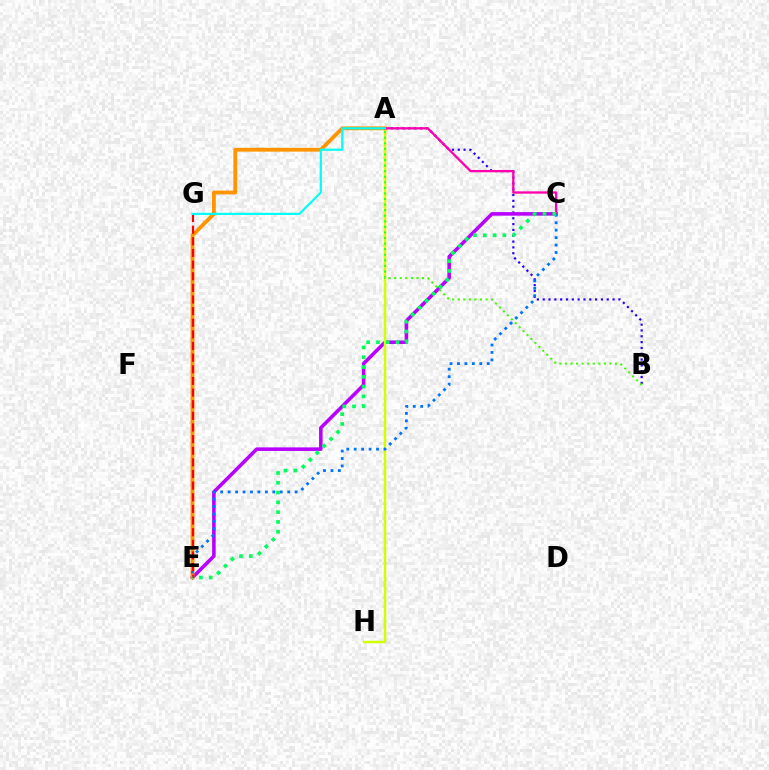{('A', 'B'): [{'color': '#2500ff', 'line_style': 'dotted', 'thickness': 1.58}, {'color': '#3dff00', 'line_style': 'dotted', 'thickness': 1.51}], ('C', 'E'): [{'color': '#b900ff', 'line_style': 'solid', 'thickness': 2.57}, {'color': '#0074ff', 'line_style': 'dotted', 'thickness': 2.02}, {'color': '#00ff5c', 'line_style': 'dotted', 'thickness': 2.66}], ('A', 'H'): [{'color': '#d1ff00', 'line_style': 'solid', 'thickness': 1.77}], ('A', 'E'): [{'color': '#ff9400', 'line_style': 'solid', 'thickness': 2.75}], ('A', 'C'): [{'color': '#ff00ac', 'line_style': 'solid', 'thickness': 1.66}], ('E', 'G'): [{'color': '#ff0000', 'line_style': 'dashed', 'thickness': 1.58}], ('A', 'G'): [{'color': '#00fff6', 'line_style': 'solid', 'thickness': 1.58}]}